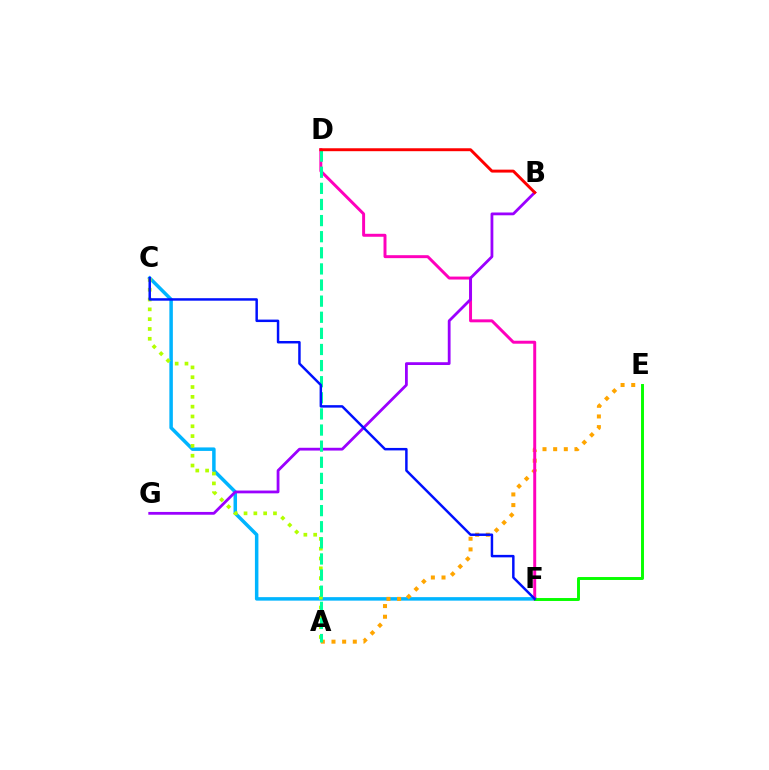{('C', 'F'): [{'color': '#00b5ff', 'line_style': 'solid', 'thickness': 2.52}, {'color': '#0010ff', 'line_style': 'solid', 'thickness': 1.78}], ('A', 'C'): [{'color': '#b3ff00', 'line_style': 'dotted', 'thickness': 2.67}], ('A', 'E'): [{'color': '#ffa500', 'line_style': 'dotted', 'thickness': 2.89}], ('D', 'F'): [{'color': '#ff00bd', 'line_style': 'solid', 'thickness': 2.13}], ('B', 'G'): [{'color': '#9b00ff', 'line_style': 'solid', 'thickness': 2.01}], ('E', 'F'): [{'color': '#08ff00', 'line_style': 'solid', 'thickness': 2.12}], ('A', 'D'): [{'color': '#00ff9d', 'line_style': 'dashed', 'thickness': 2.19}], ('B', 'D'): [{'color': '#ff0000', 'line_style': 'solid', 'thickness': 2.11}]}